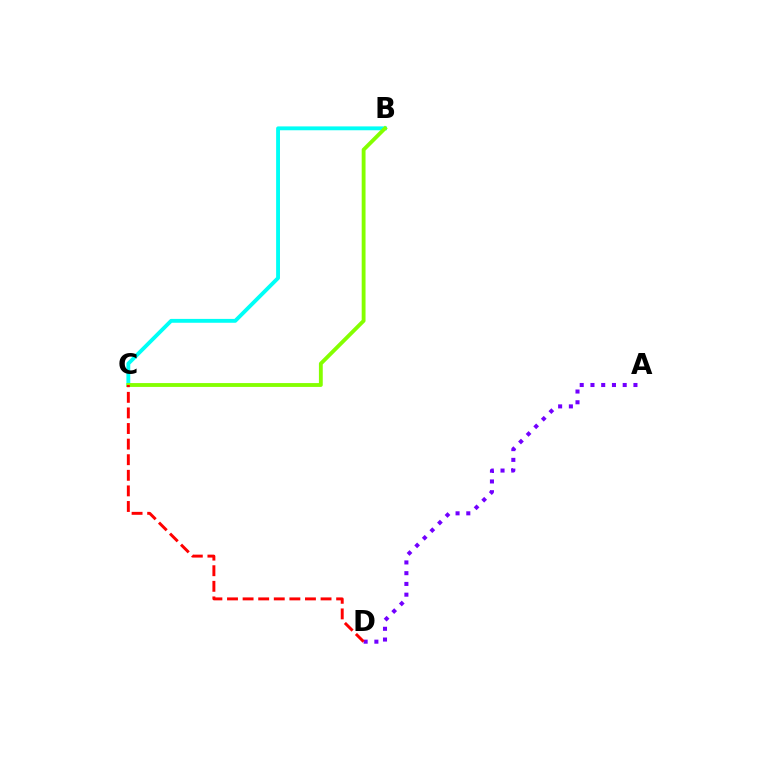{('A', 'D'): [{'color': '#7200ff', 'line_style': 'dotted', 'thickness': 2.92}], ('B', 'C'): [{'color': '#00fff6', 'line_style': 'solid', 'thickness': 2.78}, {'color': '#84ff00', 'line_style': 'solid', 'thickness': 2.77}], ('C', 'D'): [{'color': '#ff0000', 'line_style': 'dashed', 'thickness': 2.12}]}